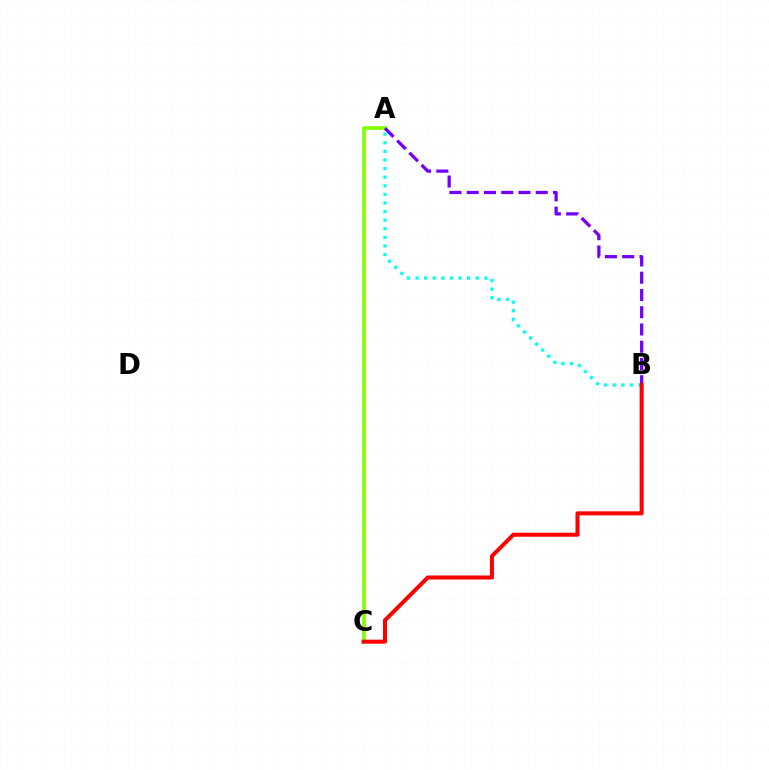{('A', 'C'): [{'color': '#84ff00', 'line_style': 'solid', 'thickness': 2.65}], ('A', 'B'): [{'color': '#7200ff', 'line_style': 'dashed', 'thickness': 2.34}, {'color': '#00fff6', 'line_style': 'dotted', 'thickness': 2.34}], ('B', 'C'): [{'color': '#ff0000', 'line_style': 'solid', 'thickness': 2.9}]}